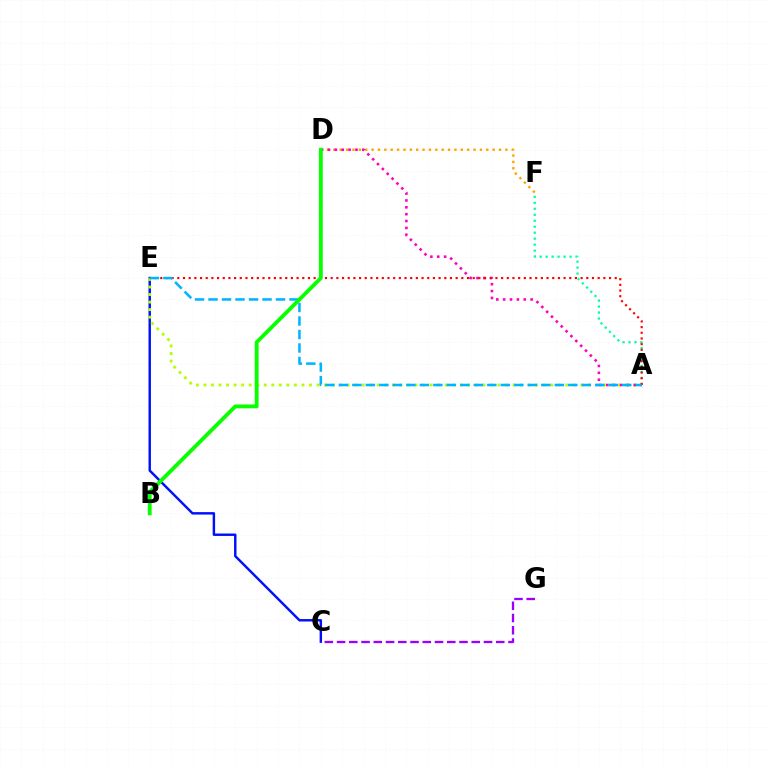{('C', 'E'): [{'color': '#0010ff', 'line_style': 'solid', 'thickness': 1.76}], ('C', 'G'): [{'color': '#9b00ff', 'line_style': 'dashed', 'thickness': 1.66}], ('D', 'F'): [{'color': '#ffa500', 'line_style': 'dotted', 'thickness': 1.73}], ('A', 'E'): [{'color': '#b3ff00', 'line_style': 'dotted', 'thickness': 2.05}, {'color': '#ff0000', 'line_style': 'dotted', 'thickness': 1.54}, {'color': '#00b5ff', 'line_style': 'dashed', 'thickness': 1.83}], ('A', 'D'): [{'color': '#ff00bd', 'line_style': 'dotted', 'thickness': 1.87}], ('A', 'F'): [{'color': '#00ff9d', 'line_style': 'dotted', 'thickness': 1.62}], ('B', 'D'): [{'color': '#08ff00', 'line_style': 'solid', 'thickness': 2.77}]}